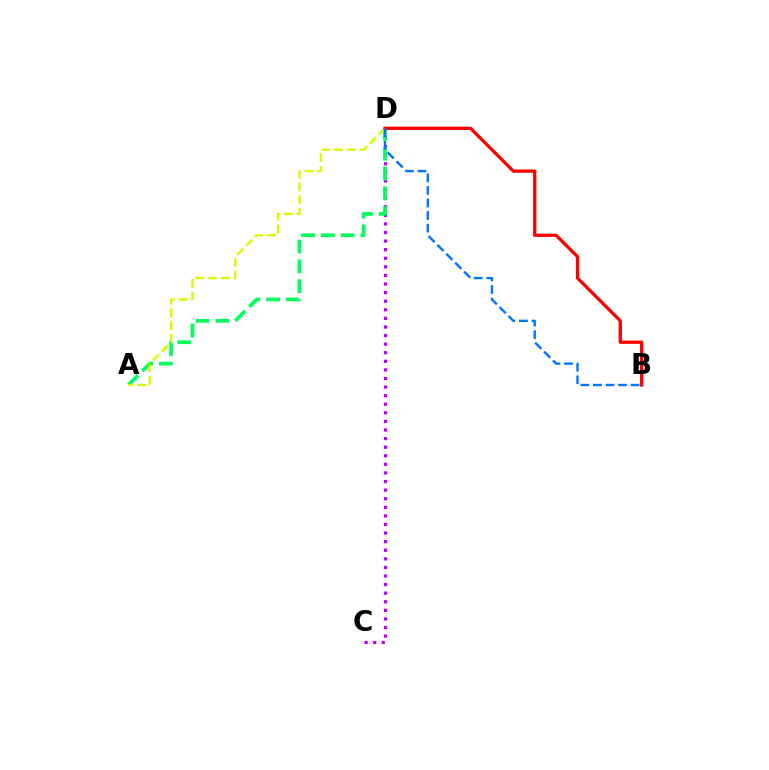{('C', 'D'): [{'color': '#b900ff', 'line_style': 'dotted', 'thickness': 2.33}], ('A', 'D'): [{'color': '#00ff5c', 'line_style': 'dashed', 'thickness': 2.69}, {'color': '#d1ff00', 'line_style': 'dashed', 'thickness': 1.73}], ('B', 'D'): [{'color': '#ff0000', 'line_style': 'solid', 'thickness': 2.36}, {'color': '#0074ff', 'line_style': 'dashed', 'thickness': 1.71}]}